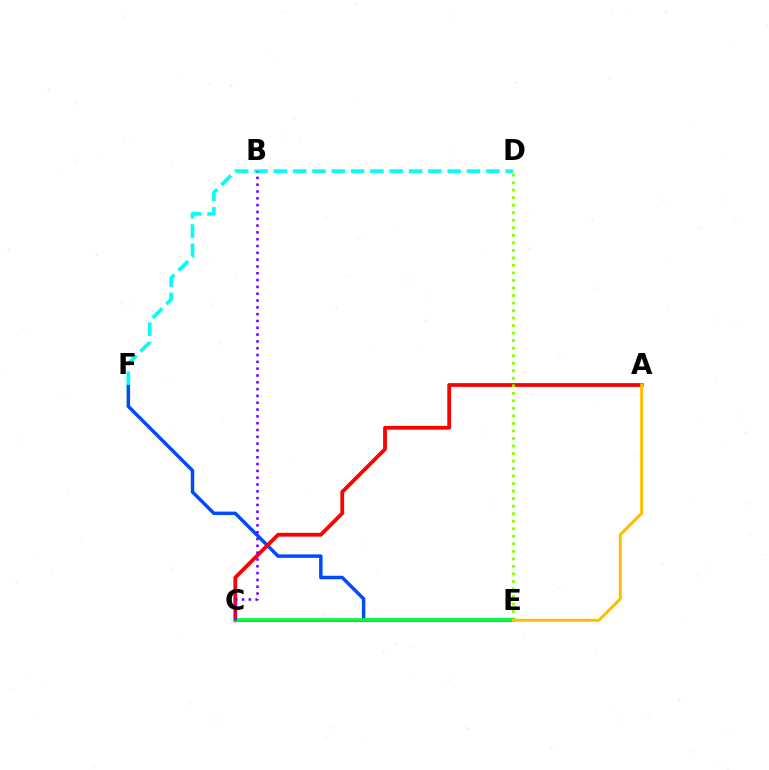{('C', 'E'): [{'color': '#ff00cf', 'line_style': 'solid', 'thickness': 2.26}, {'color': '#00ff39', 'line_style': 'solid', 'thickness': 2.6}], ('E', 'F'): [{'color': '#004bff', 'line_style': 'solid', 'thickness': 2.5}], ('A', 'C'): [{'color': '#ff0000', 'line_style': 'solid', 'thickness': 2.72}], ('D', 'E'): [{'color': '#84ff00', 'line_style': 'dotted', 'thickness': 2.04}], ('D', 'F'): [{'color': '#00fff6', 'line_style': 'dashed', 'thickness': 2.62}], ('A', 'E'): [{'color': '#ffbd00', 'line_style': 'solid', 'thickness': 2.13}], ('B', 'C'): [{'color': '#7200ff', 'line_style': 'dotted', 'thickness': 1.85}]}